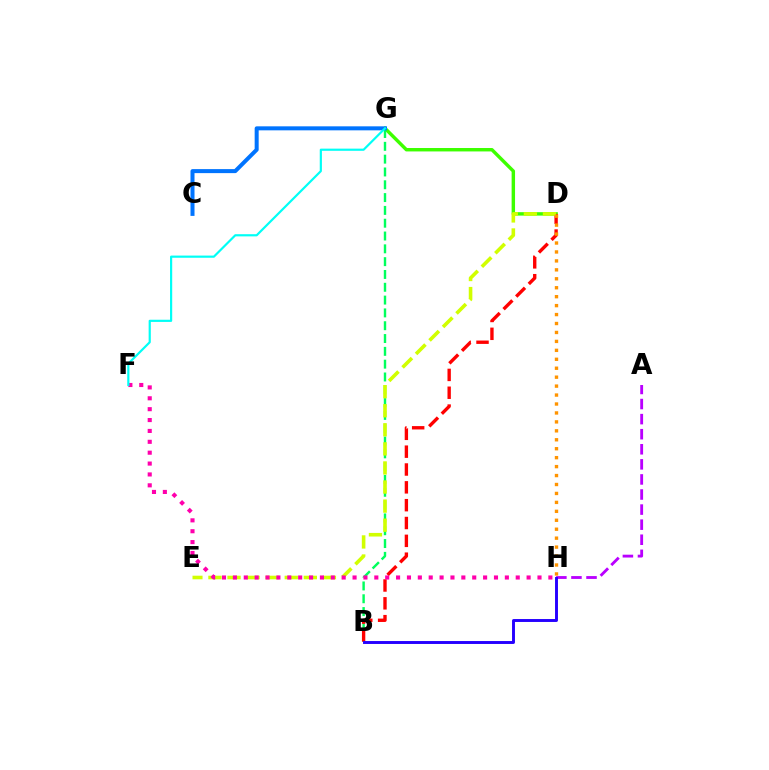{('D', 'G'): [{'color': '#3dff00', 'line_style': 'solid', 'thickness': 2.46}], ('B', 'G'): [{'color': '#00ff5c', 'line_style': 'dashed', 'thickness': 1.74}], ('A', 'H'): [{'color': '#b900ff', 'line_style': 'dashed', 'thickness': 2.05}], ('B', 'D'): [{'color': '#ff0000', 'line_style': 'dashed', 'thickness': 2.42}], ('B', 'H'): [{'color': '#2500ff', 'line_style': 'solid', 'thickness': 2.1}], ('D', 'E'): [{'color': '#d1ff00', 'line_style': 'dashed', 'thickness': 2.59}], ('F', 'H'): [{'color': '#ff00ac', 'line_style': 'dotted', 'thickness': 2.96}], ('C', 'G'): [{'color': '#0074ff', 'line_style': 'solid', 'thickness': 2.89}], ('D', 'H'): [{'color': '#ff9400', 'line_style': 'dotted', 'thickness': 2.43}], ('F', 'G'): [{'color': '#00fff6', 'line_style': 'solid', 'thickness': 1.57}]}